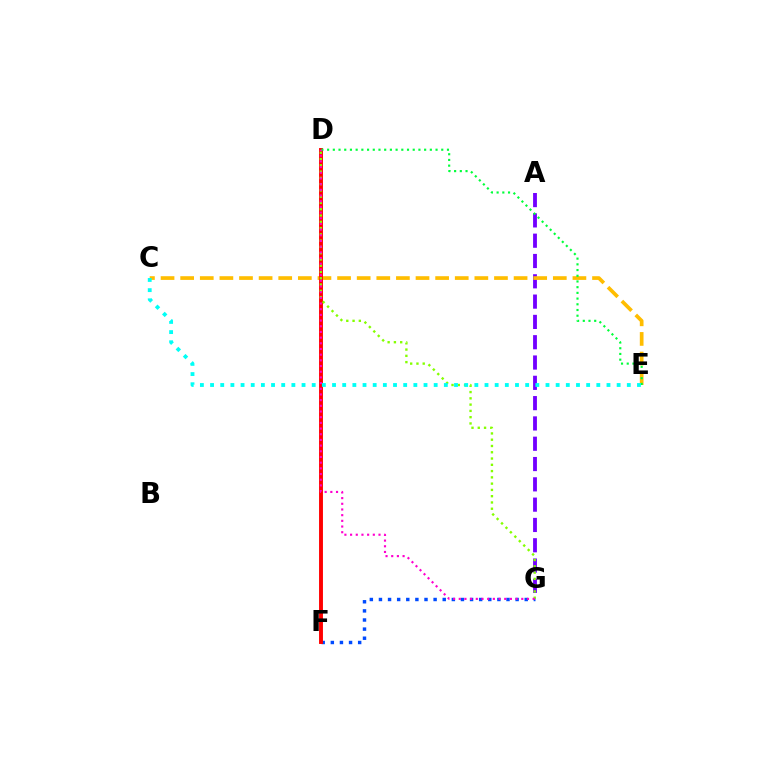{('A', 'G'): [{'color': '#7200ff', 'line_style': 'dashed', 'thickness': 2.76}], ('F', 'G'): [{'color': '#004bff', 'line_style': 'dotted', 'thickness': 2.48}], ('C', 'E'): [{'color': '#ffbd00', 'line_style': 'dashed', 'thickness': 2.66}, {'color': '#00fff6', 'line_style': 'dotted', 'thickness': 2.76}], ('D', 'F'): [{'color': '#ff0000', 'line_style': 'solid', 'thickness': 2.8}], ('D', 'E'): [{'color': '#00ff39', 'line_style': 'dotted', 'thickness': 1.55}], ('D', 'G'): [{'color': '#84ff00', 'line_style': 'dotted', 'thickness': 1.71}, {'color': '#ff00cf', 'line_style': 'dotted', 'thickness': 1.54}]}